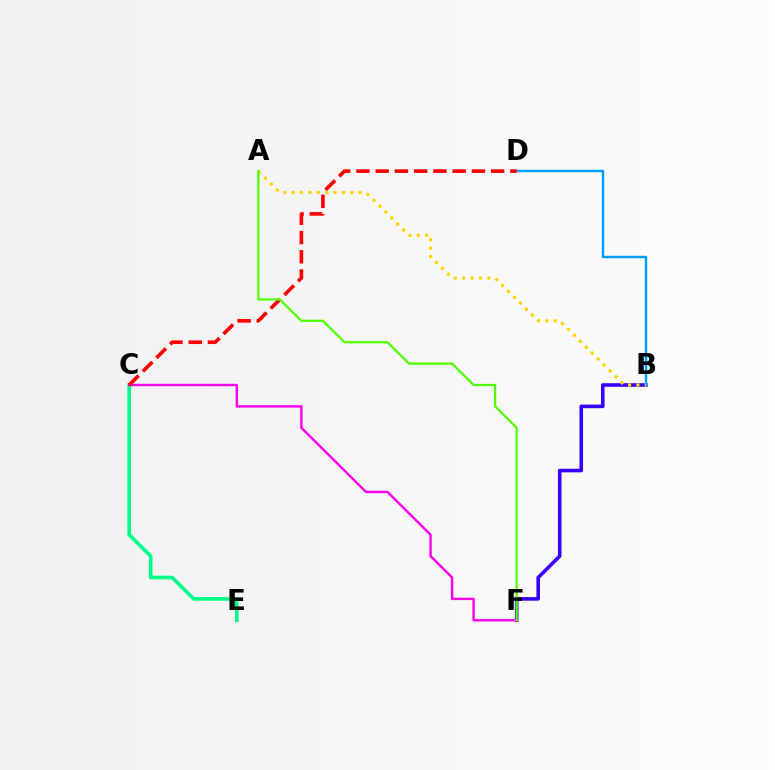{('C', 'E'): [{'color': '#00ff86', 'line_style': 'solid', 'thickness': 2.61}], ('B', 'F'): [{'color': '#3700ff', 'line_style': 'solid', 'thickness': 2.58}], ('C', 'F'): [{'color': '#ff00ed', 'line_style': 'solid', 'thickness': 1.74}], ('B', 'D'): [{'color': '#009eff', 'line_style': 'solid', 'thickness': 1.77}], ('C', 'D'): [{'color': '#ff0000', 'line_style': 'dashed', 'thickness': 2.61}], ('A', 'B'): [{'color': '#ffd500', 'line_style': 'dotted', 'thickness': 2.28}], ('A', 'F'): [{'color': '#4fff00', 'line_style': 'solid', 'thickness': 1.62}]}